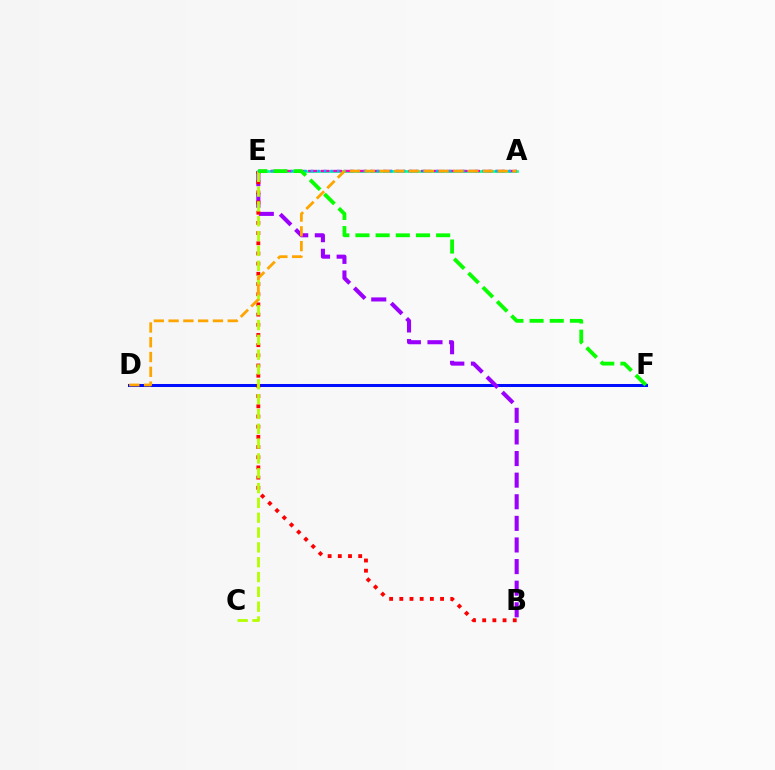{('D', 'F'): [{'color': '#0010ff', 'line_style': 'solid', 'thickness': 2.17}], ('B', 'E'): [{'color': '#9b00ff', 'line_style': 'dashed', 'thickness': 2.94}, {'color': '#ff0000', 'line_style': 'dotted', 'thickness': 2.77}], ('A', 'E'): [{'color': '#00ff9d', 'line_style': 'solid', 'thickness': 1.93}, {'color': '#ff00bd', 'line_style': 'dashed', 'thickness': 1.7}, {'color': '#00b5ff', 'line_style': 'dotted', 'thickness': 1.79}], ('C', 'E'): [{'color': '#b3ff00', 'line_style': 'dashed', 'thickness': 2.01}], ('E', 'F'): [{'color': '#08ff00', 'line_style': 'dashed', 'thickness': 2.74}], ('A', 'D'): [{'color': '#ffa500', 'line_style': 'dashed', 'thickness': 2.01}]}